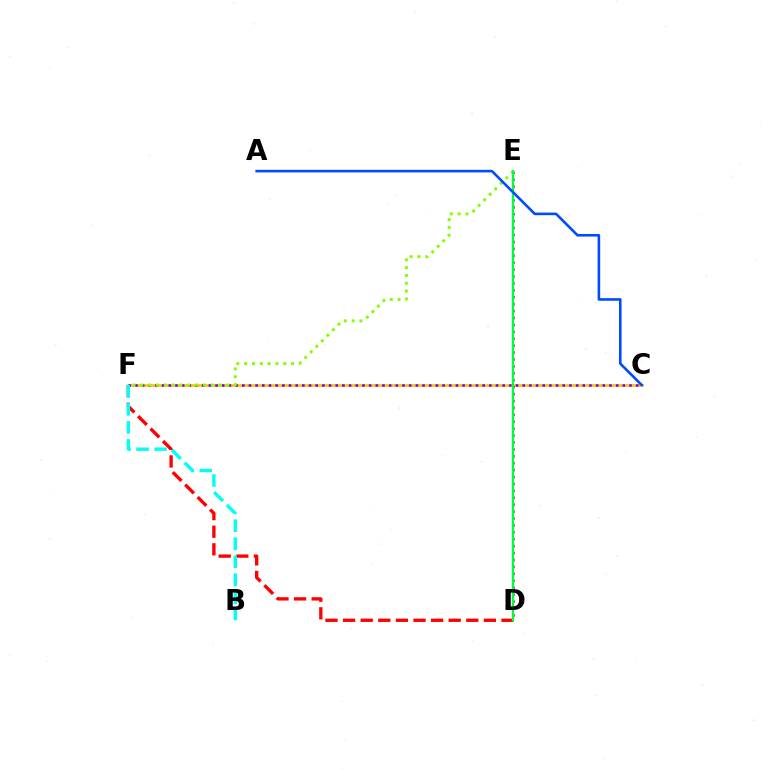{('C', 'F'): [{'color': '#ffbd00', 'line_style': 'solid', 'thickness': 1.87}, {'color': '#7200ff', 'line_style': 'dotted', 'thickness': 1.81}], ('D', 'F'): [{'color': '#ff0000', 'line_style': 'dashed', 'thickness': 2.39}], ('D', 'E'): [{'color': '#ff00cf', 'line_style': 'dotted', 'thickness': 1.88}, {'color': '#00ff39', 'line_style': 'solid', 'thickness': 1.71}], ('E', 'F'): [{'color': '#84ff00', 'line_style': 'dotted', 'thickness': 2.13}], ('B', 'F'): [{'color': '#00fff6', 'line_style': 'dashed', 'thickness': 2.45}], ('A', 'C'): [{'color': '#004bff', 'line_style': 'solid', 'thickness': 1.88}]}